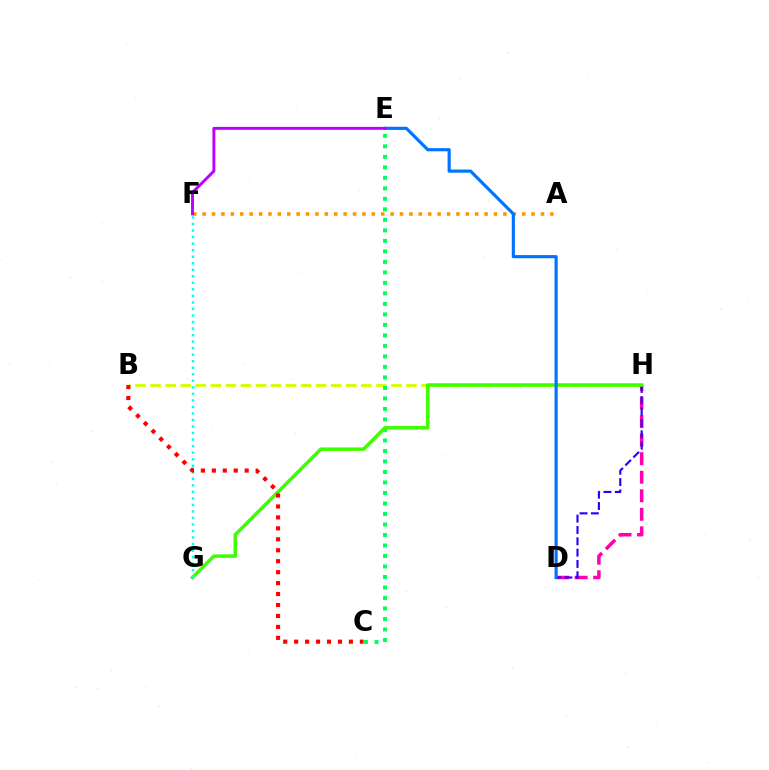{('B', 'H'): [{'color': '#d1ff00', 'line_style': 'dashed', 'thickness': 2.04}], ('D', 'H'): [{'color': '#ff00ac', 'line_style': 'dashed', 'thickness': 2.52}, {'color': '#2500ff', 'line_style': 'dashed', 'thickness': 1.54}], ('A', 'F'): [{'color': '#ff9400', 'line_style': 'dotted', 'thickness': 2.55}], ('C', 'E'): [{'color': '#00ff5c', 'line_style': 'dotted', 'thickness': 2.85}], ('G', 'H'): [{'color': '#3dff00', 'line_style': 'solid', 'thickness': 2.53}], ('D', 'E'): [{'color': '#0074ff', 'line_style': 'solid', 'thickness': 2.27}], ('F', 'G'): [{'color': '#00fff6', 'line_style': 'dotted', 'thickness': 1.77}], ('E', 'F'): [{'color': '#b900ff', 'line_style': 'solid', 'thickness': 2.09}], ('B', 'C'): [{'color': '#ff0000', 'line_style': 'dotted', 'thickness': 2.98}]}